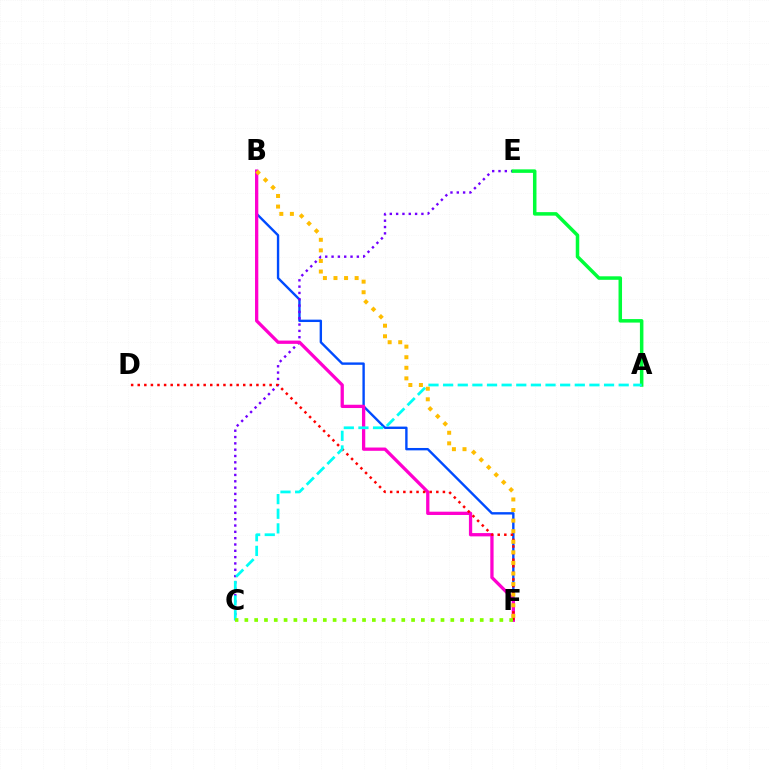{('B', 'F'): [{'color': '#004bff', 'line_style': 'solid', 'thickness': 1.72}, {'color': '#ff00cf', 'line_style': 'solid', 'thickness': 2.37}, {'color': '#ffbd00', 'line_style': 'dotted', 'thickness': 2.87}], ('C', 'E'): [{'color': '#7200ff', 'line_style': 'dotted', 'thickness': 1.72}], ('D', 'F'): [{'color': '#ff0000', 'line_style': 'dotted', 'thickness': 1.79}], ('A', 'E'): [{'color': '#00ff39', 'line_style': 'solid', 'thickness': 2.53}], ('A', 'C'): [{'color': '#00fff6', 'line_style': 'dashed', 'thickness': 1.99}], ('C', 'F'): [{'color': '#84ff00', 'line_style': 'dotted', 'thickness': 2.66}]}